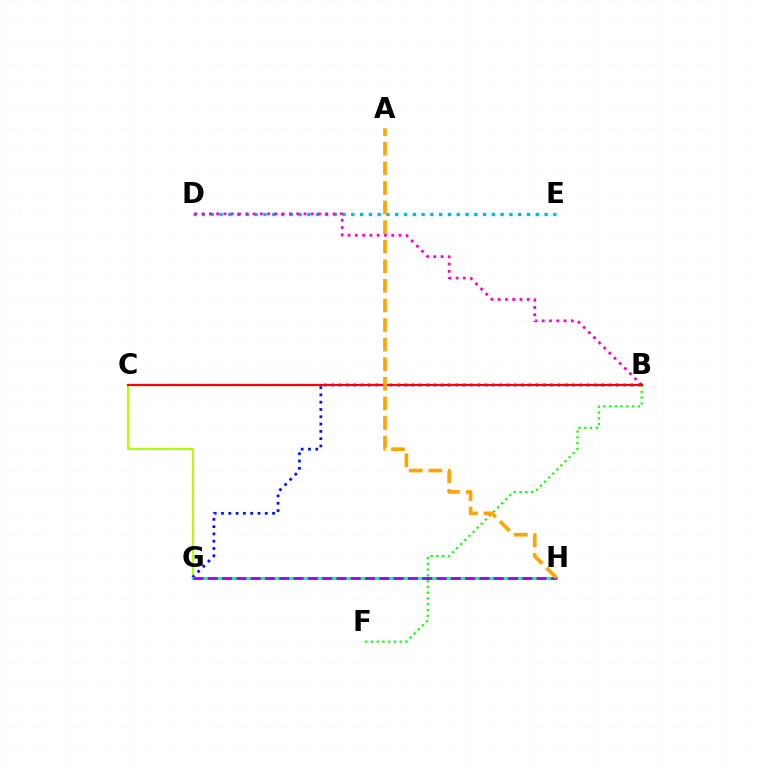{('B', 'F'): [{'color': '#08ff00', 'line_style': 'dotted', 'thickness': 1.57}], ('D', 'E'): [{'color': '#00b5ff', 'line_style': 'dotted', 'thickness': 2.39}], ('C', 'G'): [{'color': '#b3ff00', 'line_style': 'solid', 'thickness': 1.52}], ('B', 'D'): [{'color': '#ff00bd', 'line_style': 'dotted', 'thickness': 1.98}], ('B', 'G'): [{'color': '#0010ff', 'line_style': 'dotted', 'thickness': 1.98}], ('G', 'H'): [{'color': '#00ff9d', 'line_style': 'solid', 'thickness': 2.24}, {'color': '#9b00ff', 'line_style': 'dashed', 'thickness': 1.94}], ('B', 'C'): [{'color': '#ff0000', 'line_style': 'solid', 'thickness': 1.61}], ('A', 'H'): [{'color': '#ffa500', 'line_style': 'dashed', 'thickness': 2.66}]}